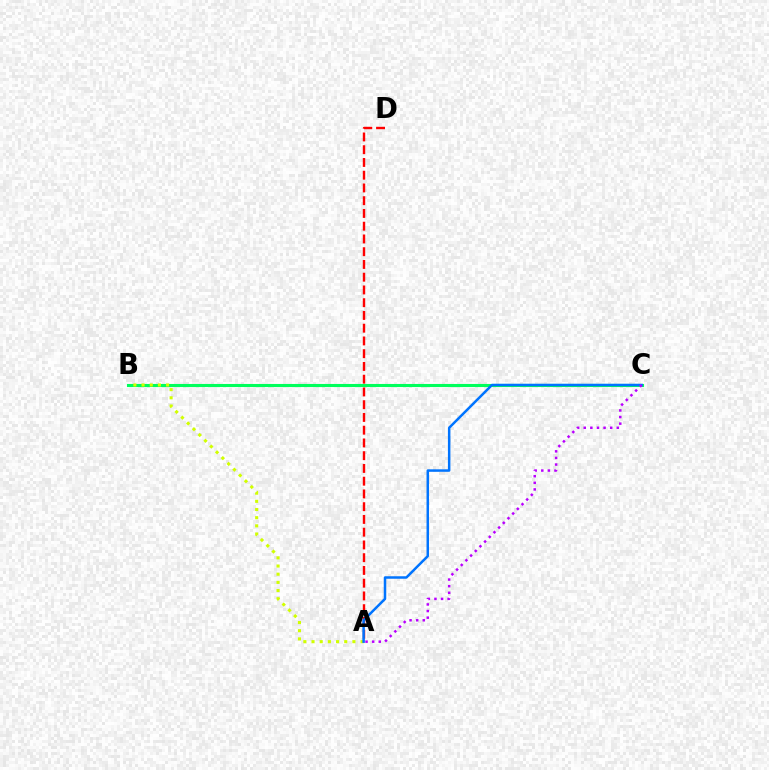{('A', 'D'): [{'color': '#ff0000', 'line_style': 'dashed', 'thickness': 1.73}], ('B', 'C'): [{'color': '#00ff5c', 'line_style': 'solid', 'thickness': 2.23}], ('A', 'B'): [{'color': '#d1ff00', 'line_style': 'dotted', 'thickness': 2.22}], ('A', 'C'): [{'color': '#0074ff', 'line_style': 'solid', 'thickness': 1.8}, {'color': '#b900ff', 'line_style': 'dotted', 'thickness': 1.8}]}